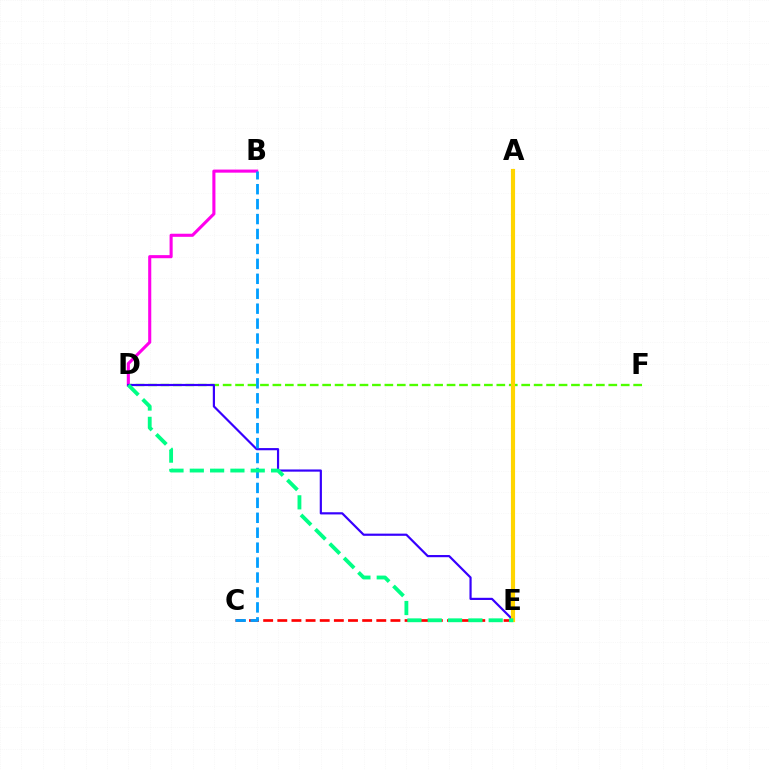{('D', 'F'): [{'color': '#4fff00', 'line_style': 'dashed', 'thickness': 1.69}], ('B', 'D'): [{'color': '#ff00ed', 'line_style': 'solid', 'thickness': 2.23}], ('D', 'E'): [{'color': '#3700ff', 'line_style': 'solid', 'thickness': 1.57}, {'color': '#00ff86', 'line_style': 'dashed', 'thickness': 2.76}], ('C', 'E'): [{'color': '#ff0000', 'line_style': 'dashed', 'thickness': 1.92}], ('B', 'C'): [{'color': '#009eff', 'line_style': 'dashed', 'thickness': 2.03}], ('A', 'E'): [{'color': '#ffd500', 'line_style': 'solid', 'thickness': 2.99}]}